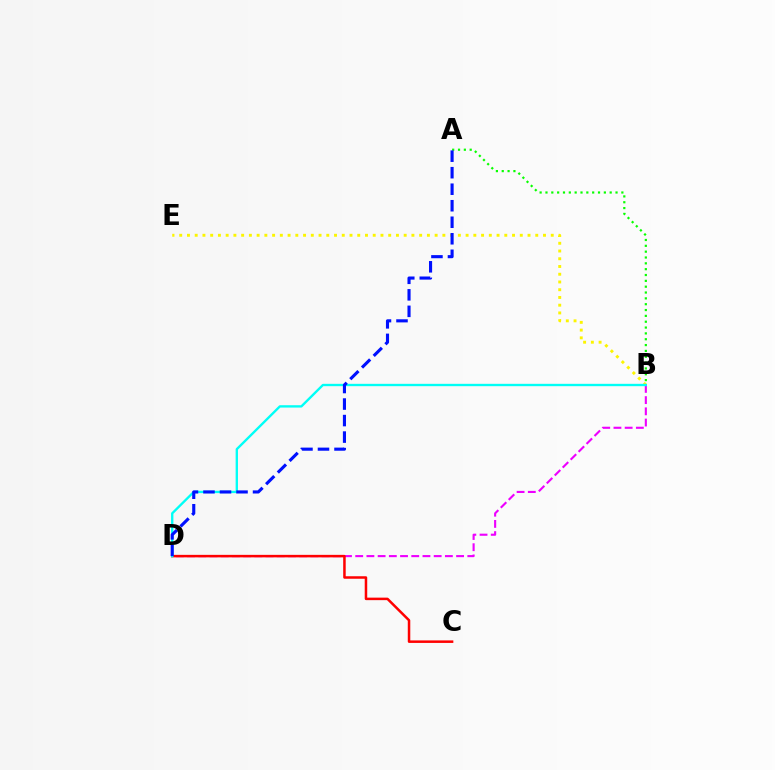{('B', 'D'): [{'color': '#ee00ff', 'line_style': 'dashed', 'thickness': 1.52}, {'color': '#00fff6', 'line_style': 'solid', 'thickness': 1.69}], ('C', 'D'): [{'color': '#ff0000', 'line_style': 'solid', 'thickness': 1.81}], ('A', 'B'): [{'color': '#08ff00', 'line_style': 'dotted', 'thickness': 1.59}], ('B', 'E'): [{'color': '#fcf500', 'line_style': 'dotted', 'thickness': 2.1}], ('A', 'D'): [{'color': '#0010ff', 'line_style': 'dashed', 'thickness': 2.24}]}